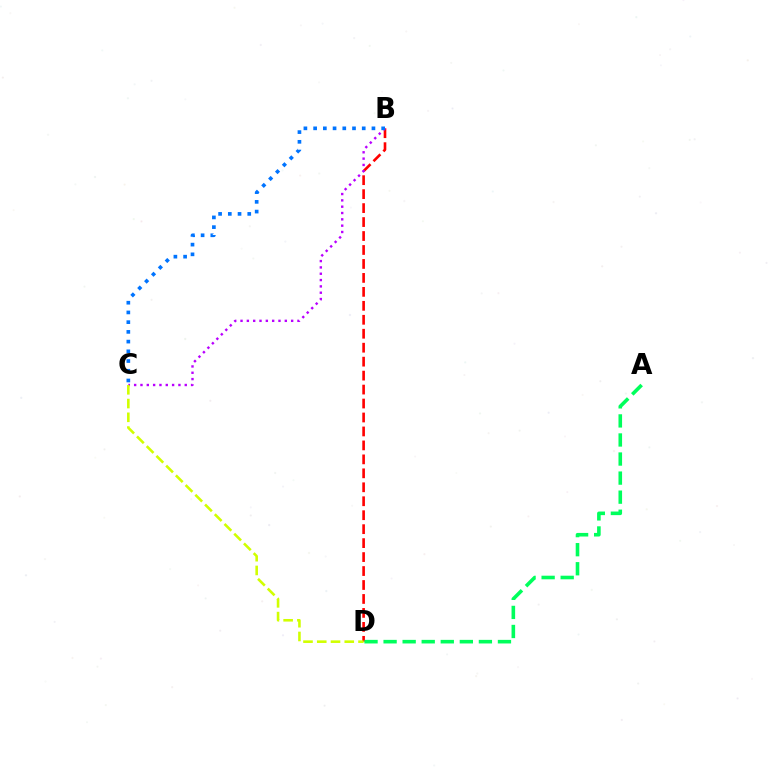{('B', 'D'): [{'color': '#ff0000', 'line_style': 'dashed', 'thickness': 1.9}], ('B', 'C'): [{'color': '#b900ff', 'line_style': 'dotted', 'thickness': 1.72}, {'color': '#0074ff', 'line_style': 'dotted', 'thickness': 2.64}], ('C', 'D'): [{'color': '#d1ff00', 'line_style': 'dashed', 'thickness': 1.87}], ('A', 'D'): [{'color': '#00ff5c', 'line_style': 'dashed', 'thickness': 2.59}]}